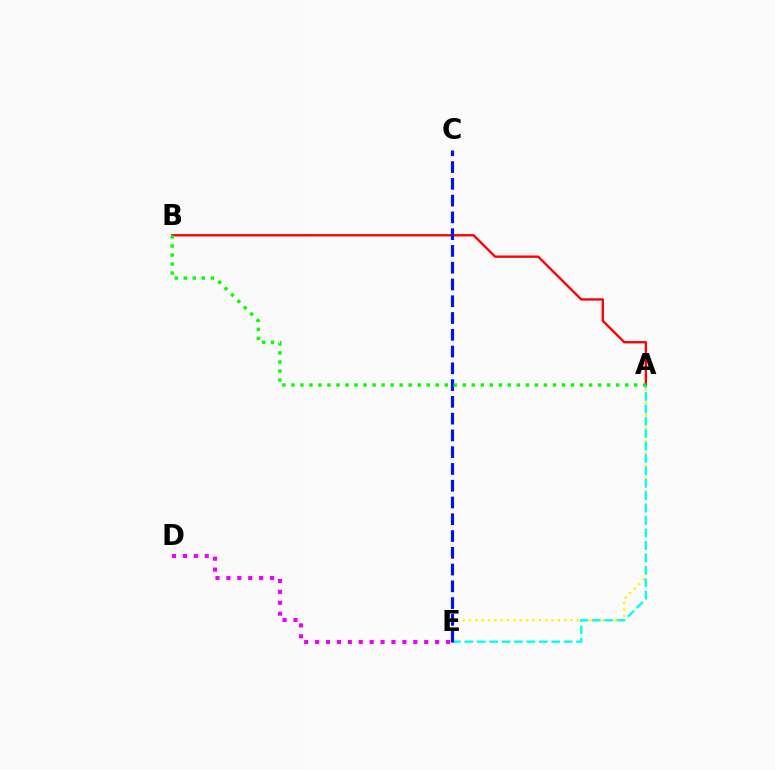{('D', 'E'): [{'color': '#ee00ff', 'line_style': 'dotted', 'thickness': 2.96}], ('A', 'B'): [{'color': '#ff0000', 'line_style': 'solid', 'thickness': 1.7}, {'color': '#08ff00', 'line_style': 'dotted', 'thickness': 2.45}], ('A', 'E'): [{'color': '#fcf500', 'line_style': 'dotted', 'thickness': 1.72}, {'color': '#00fff6', 'line_style': 'dashed', 'thickness': 1.69}], ('C', 'E'): [{'color': '#0010ff', 'line_style': 'dashed', 'thickness': 2.28}]}